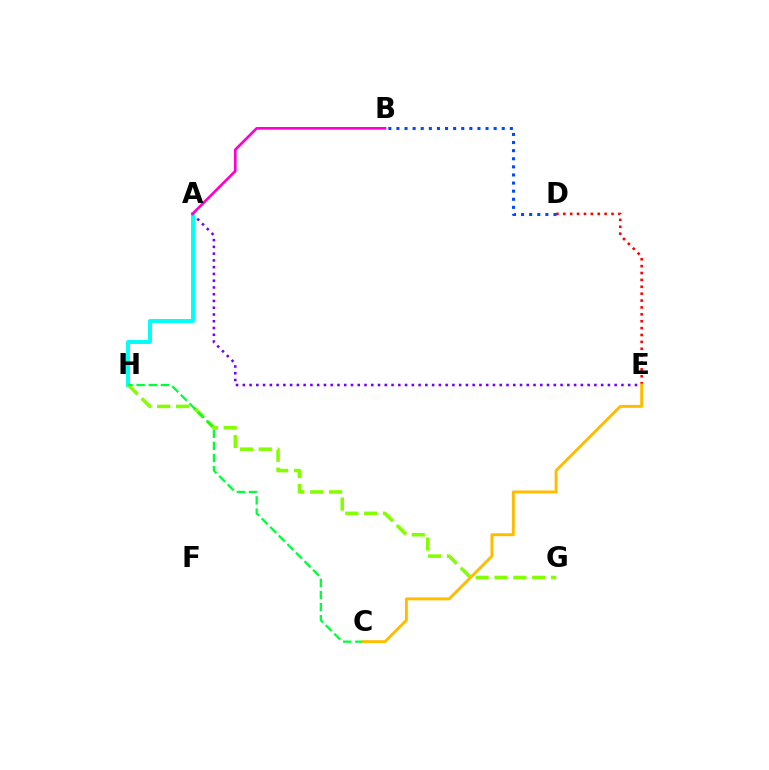{('D', 'E'): [{'color': '#ff0000', 'line_style': 'dotted', 'thickness': 1.87}], ('A', 'E'): [{'color': '#7200ff', 'line_style': 'dotted', 'thickness': 1.84}], ('A', 'H'): [{'color': '#00fff6', 'line_style': 'solid', 'thickness': 2.84}], ('B', 'D'): [{'color': '#004bff', 'line_style': 'dotted', 'thickness': 2.2}], ('G', 'H'): [{'color': '#84ff00', 'line_style': 'dashed', 'thickness': 2.56}], ('A', 'B'): [{'color': '#ff00cf', 'line_style': 'solid', 'thickness': 1.93}], ('C', 'H'): [{'color': '#00ff39', 'line_style': 'dashed', 'thickness': 1.65}], ('C', 'E'): [{'color': '#ffbd00', 'line_style': 'solid', 'thickness': 2.12}]}